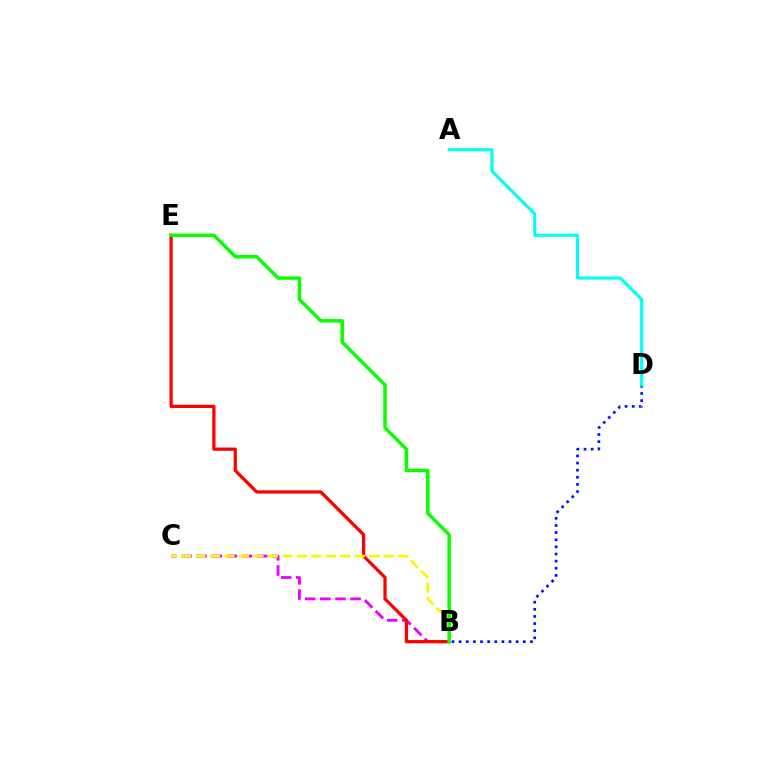{('B', 'C'): [{'color': '#ee00ff', 'line_style': 'dashed', 'thickness': 2.06}, {'color': '#fcf500', 'line_style': 'dashed', 'thickness': 1.97}], ('B', 'D'): [{'color': '#0010ff', 'line_style': 'dotted', 'thickness': 1.94}], ('B', 'E'): [{'color': '#ff0000', 'line_style': 'solid', 'thickness': 2.34}, {'color': '#08ff00', 'line_style': 'solid', 'thickness': 2.51}], ('A', 'D'): [{'color': '#00fff6', 'line_style': 'solid', 'thickness': 2.26}]}